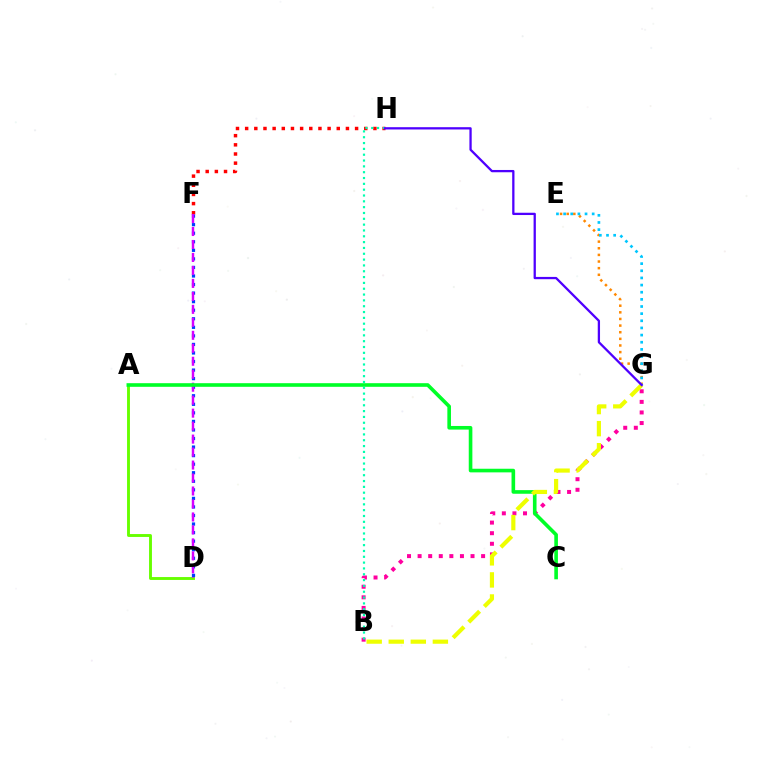{('A', 'D'): [{'color': '#66ff00', 'line_style': 'solid', 'thickness': 2.08}], ('E', 'G'): [{'color': '#ff8800', 'line_style': 'dotted', 'thickness': 1.8}, {'color': '#00c7ff', 'line_style': 'dotted', 'thickness': 1.94}], ('F', 'H'): [{'color': '#ff0000', 'line_style': 'dotted', 'thickness': 2.49}], ('B', 'G'): [{'color': '#ff00a0', 'line_style': 'dotted', 'thickness': 2.88}, {'color': '#eeff00', 'line_style': 'dashed', 'thickness': 3.0}], ('D', 'F'): [{'color': '#003fff', 'line_style': 'dotted', 'thickness': 2.32}, {'color': '#d600ff', 'line_style': 'dashed', 'thickness': 1.76}], ('A', 'C'): [{'color': '#00ff27', 'line_style': 'solid', 'thickness': 2.61}], ('B', 'H'): [{'color': '#00ffaf', 'line_style': 'dotted', 'thickness': 1.58}], ('G', 'H'): [{'color': '#4f00ff', 'line_style': 'solid', 'thickness': 1.64}]}